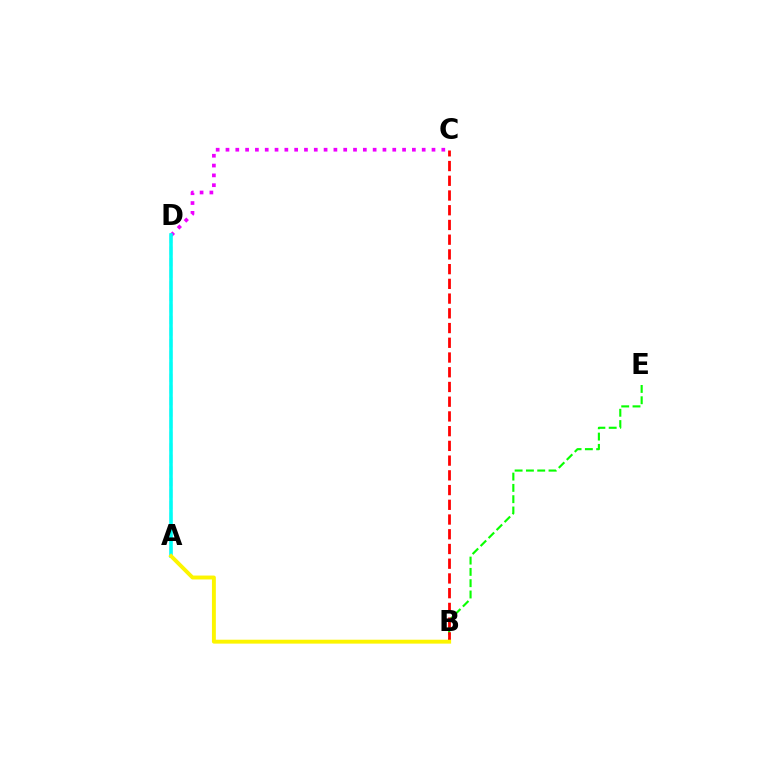{('A', 'D'): [{'color': '#0010ff', 'line_style': 'dashed', 'thickness': 1.57}, {'color': '#00fff6', 'line_style': 'solid', 'thickness': 2.55}], ('B', 'E'): [{'color': '#08ff00', 'line_style': 'dashed', 'thickness': 1.54}], ('C', 'D'): [{'color': '#ee00ff', 'line_style': 'dotted', 'thickness': 2.67}], ('B', 'C'): [{'color': '#ff0000', 'line_style': 'dashed', 'thickness': 2.0}], ('A', 'B'): [{'color': '#fcf500', 'line_style': 'solid', 'thickness': 2.81}]}